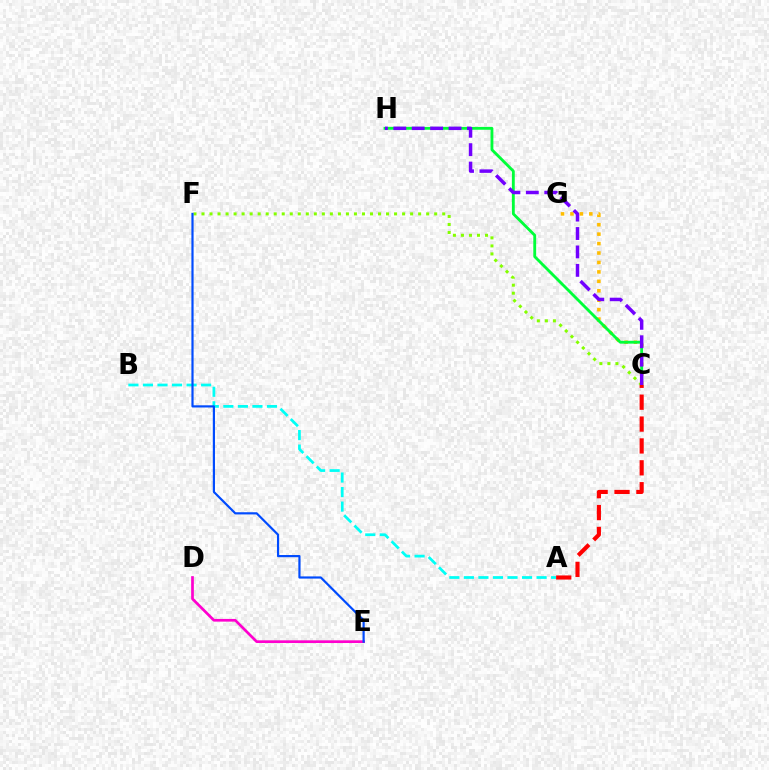{('C', 'G'): [{'color': '#ffbd00', 'line_style': 'dotted', 'thickness': 2.56}], ('C', 'H'): [{'color': '#00ff39', 'line_style': 'solid', 'thickness': 2.05}, {'color': '#7200ff', 'line_style': 'dashed', 'thickness': 2.5}], ('A', 'B'): [{'color': '#00fff6', 'line_style': 'dashed', 'thickness': 1.98}], ('D', 'E'): [{'color': '#ff00cf', 'line_style': 'solid', 'thickness': 1.94}], ('C', 'F'): [{'color': '#84ff00', 'line_style': 'dotted', 'thickness': 2.18}], ('A', 'C'): [{'color': '#ff0000', 'line_style': 'dashed', 'thickness': 2.97}], ('E', 'F'): [{'color': '#004bff', 'line_style': 'solid', 'thickness': 1.57}]}